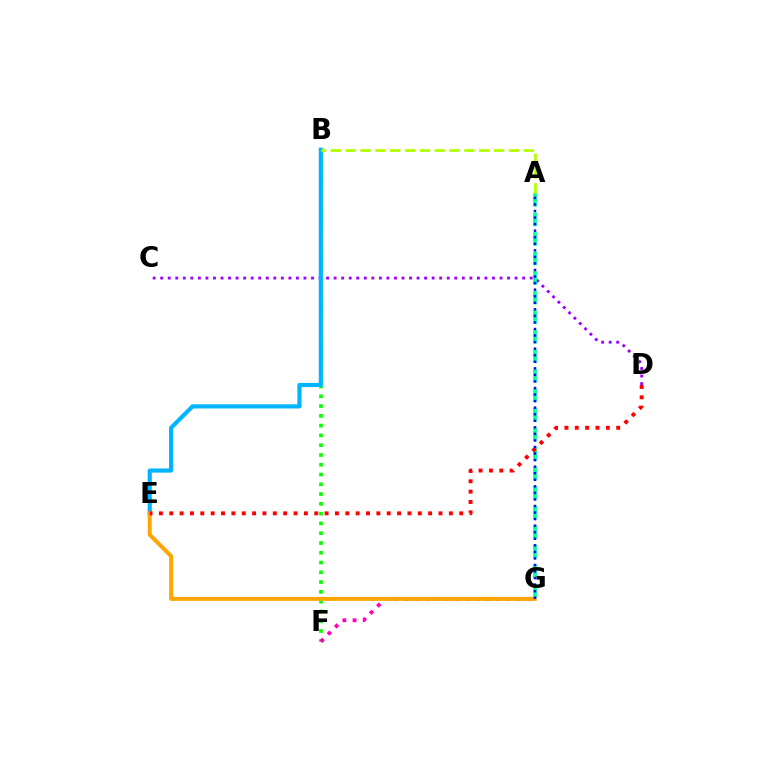{('C', 'D'): [{'color': '#9b00ff', 'line_style': 'dotted', 'thickness': 2.05}], ('B', 'F'): [{'color': '#08ff00', 'line_style': 'dotted', 'thickness': 2.66}], ('B', 'E'): [{'color': '#00b5ff', 'line_style': 'solid', 'thickness': 2.99}], ('F', 'G'): [{'color': '#ff00bd', 'line_style': 'dotted', 'thickness': 2.76}], ('E', 'G'): [{'color': '#ffa500', 'line_style': 'solid', 'thickness': 2.86}], ('A', 'G'): [{'color': '#00ff9d', 'line_style': 'dashed', 'thickness': 2.66}, {'color': '#0010ff', 'line_style': 'dotted', 'thickness': 1.78}], ('D', 'E'): [{'color': '#ff0000', 'line_style': 'dotted', 'thickness': 2.81}], ('A', 'B'): [{'color': '#b3ff00', 'line_style': 'dashed', 'thickness': 2.02}]}